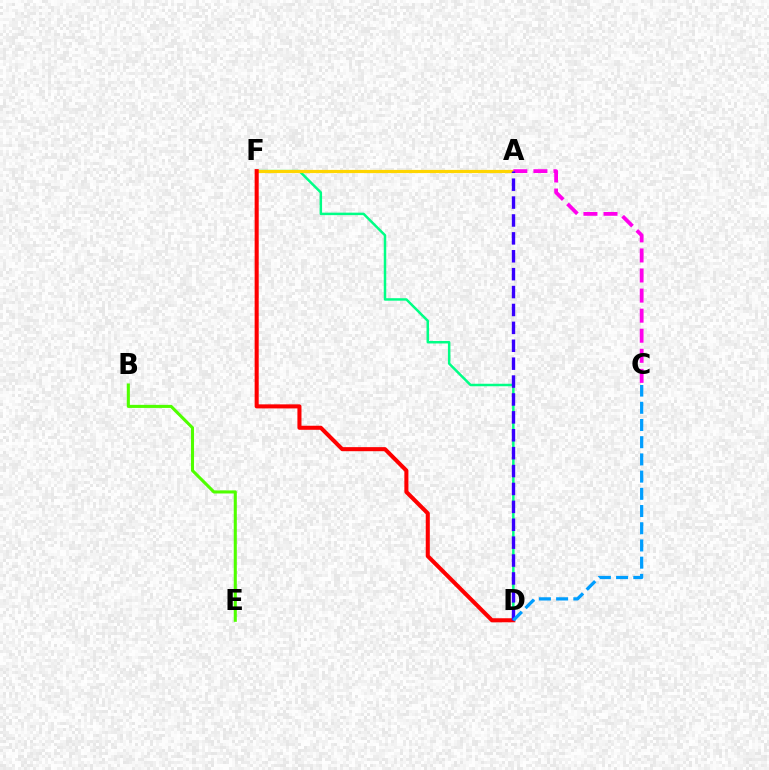{('B', 'E'): [{'color': '#4fff00', 'line_style': 'solid', 'thickness': 2.21}], ('D', 'F'): [{'color': '#00ff86', 'line_style': 'solid', 'thickness': 1.79}, {'color': '#ff0000', 'line_style': 'solid', 'thickness': 2.93}], ('A', 'F'): [{'color': '#ffd500', 'line_style': 'solid', 'thickness': 2.3}], ('A', 'C'): [{'color': '#ff00ed', 'line_style': 'dashed', 'thickness': 2.73}], ('A', 'D'): [{'color': '#3700ff', 'line_style': 'dashed', 'thickness': 2.43}], ('C', 'D'): [{'color': '#009eff', 'line_style': 'dashed', 'thickness': 2.34}]}